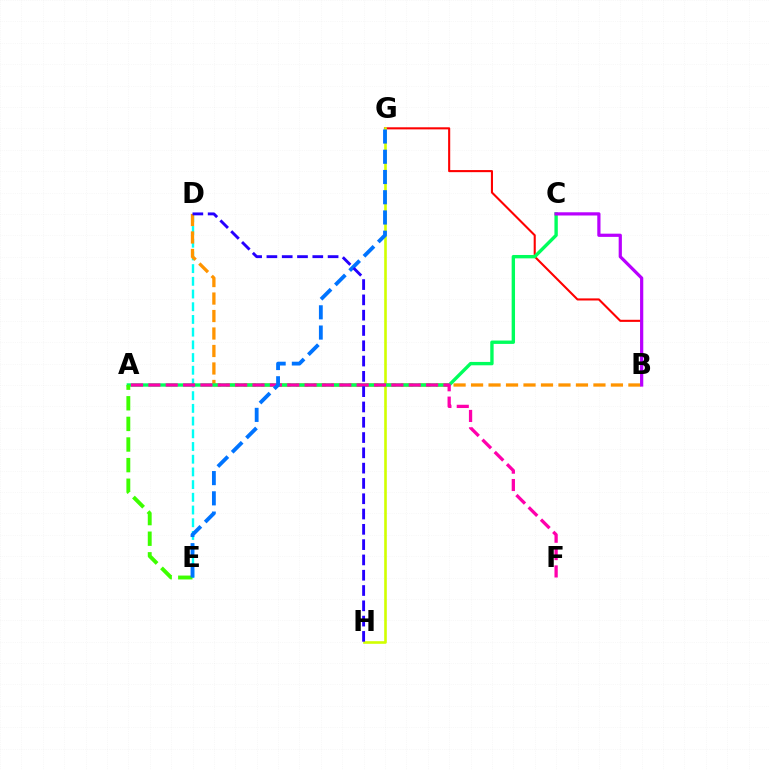{('B', 'G'): [{'color': '#ff0000', 'line_style': 'solid', 'thickness': 1.51}], ('D', 'E'): [{'color': '#00fff6', 'line_style': 'dashed', 'thickness': 1.73}], ('B', 'D'): [{'color': '#ff9400', 'line_style': 'dashed', 'thickness': 2.37}], ('G', 'H'): [{'color': '#d1ff00', 'line_style': 'solid', 'thickness': 1.88}], ('A', 'C'): [{'color': '#00ff5c', 'line_style': 'solid', 'thickness': 2.43}], ('A', 'E'): [{'color': '#3dff00', 'line_style': 'dashed', 'thickness': 2.8}], ('A', 'F'): [{'color': '#ff00ac', 'line_style': 'dashed', 'thickness': 2.36}], ('E', 'G'): [{'color': '#0074ff', 'line_style': 'dashed', 'thickness': 2.75}], ('D', 'H'): [{'color': '#2500ff', 'line_style': 'dashed', 'thickness': 2.08}], ('B', 'C'): [{'color': '#b900ff', 'line_style': 'solid', 'thickness': 2.31}]}